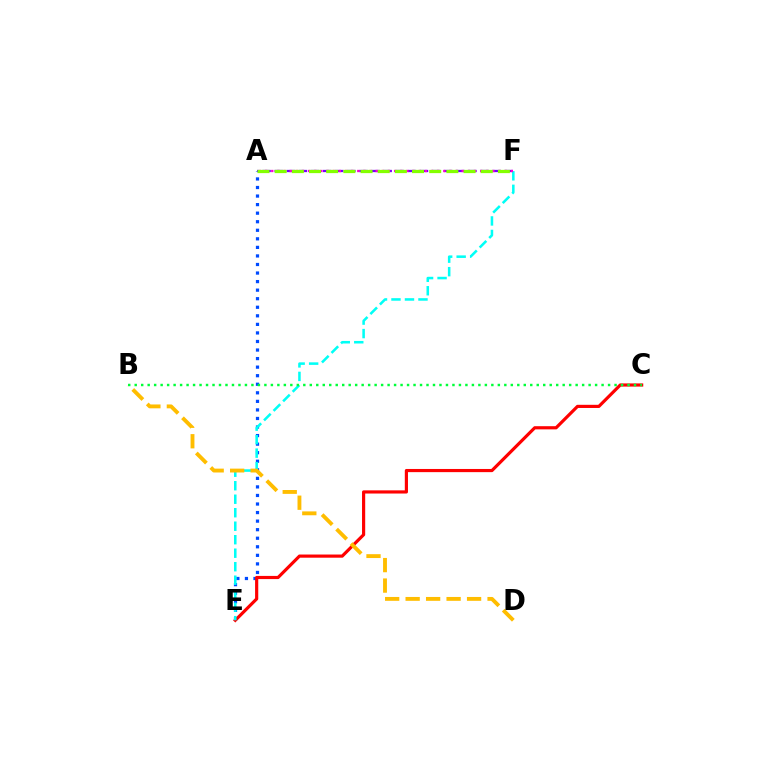{('A', 'E'): [{'color': '#004bff', 'line_style': 'dotted', 'thickness': 2.32}], ('A', 'F'): [{'color': '#7200ff', 'line_style': 'dashed', 'thickness': 1.64}, {'color': '#ff00cf', 'line_style': 'dotted', 'thickness': 1.67}, {'color': '#84ff00', 'line_style': 'dashed', 'thickness': 2.33}], ('C', 'E'): [{'color': '#ff0000', 'line_style': 'solid', 'thickness': 2.28}], ('E', 'F'): [{'color': '#00fff6', 'line_style': 'dashed', 'thickness': 1.83}], ('B', 'D'): [{'color': '#ffbd00', 'line_style': 'dashed', 'thickness': 2.78}], ('B', 'C'): [{'color': '#00ff39', 'line_style': 'dotted', 'thickness': 1.76}]}